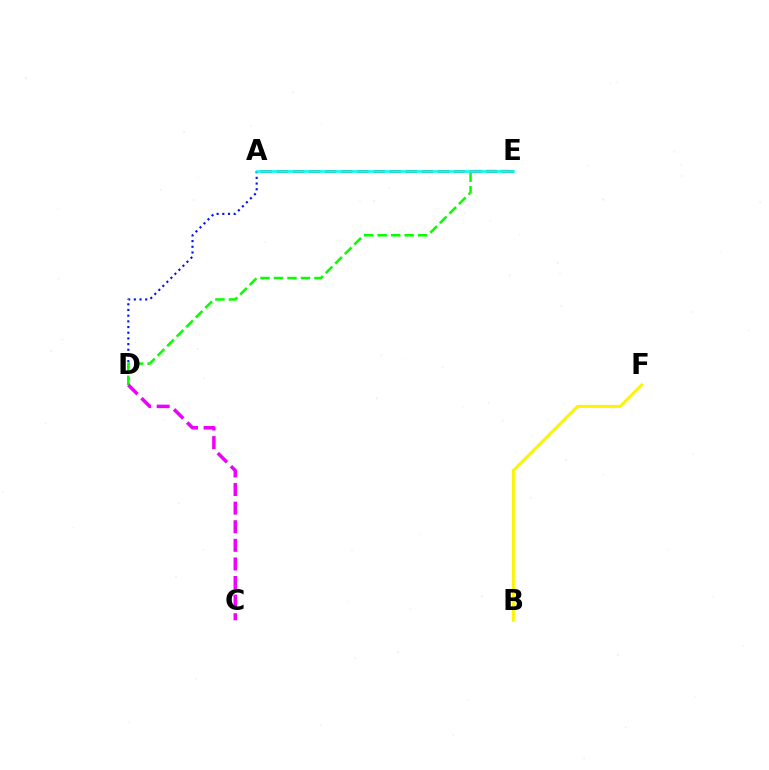{('B', 'F'): [{'color': '#fcf500', 'line_style': 'solid', 'thickness': 2.15}], ('A', 'D'): [{'color': '#0010ff', 'line_style': 'dotted', 'thickness': 1.54}], ('D', 'E'): [{'color': '#08ff00', 'line_style': 'dashed', 'thickness': 1.83}], ('C', 'D'): [{'color': '#ee00ff', 'line_style': 'dashed', 'thickness': 2.53}], ('A', 'E'): [{'color': '#ff0000', 'line_style': 'dashed', 'thickness': 2.19}, {'color': '#00fff6', 'line_style': 'solid', 'thickness': 1.93}]}